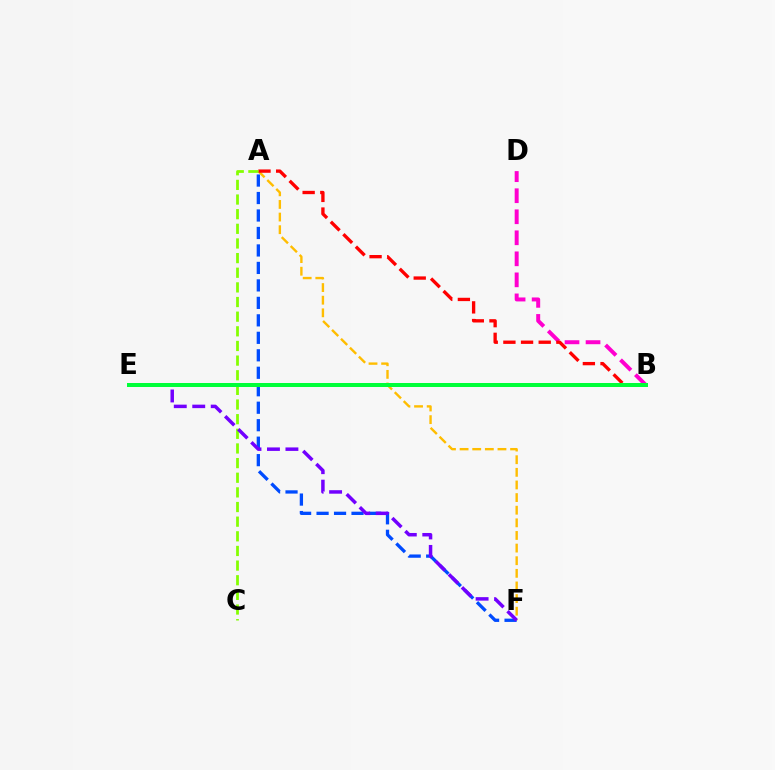{('B', 'D'): [{'color': '#ff00cf', 'line_style': 'dashed', 'thickness': 2.86}], ('B', 'E'): [{'color': '#00fff6', 'line_style': 'dashed', 'thickness': 1.62}, {'color': '#00ff39', 'line_style': 'solid', 'thickness': 2.87}], ('A', 'F'): [{'color': '#ffbd00', 'line_style': 'dashed', 'thickness': 1.72}, {'color': '#004bff', 'line_style': 'dashed', 'thickness': 2.37}], ('A', 'B'): [{'color': '#ff0000', 'line_style': 'dashed', 'thickness': 2.4}], ('A', 'C'): [{'color': '#84ff00', 'line_style': 'dashed', 'thickness': 1.99}], ('E', 'F'): [{'color': '#7200ff', 'line_style': 'dashed', 'thickness': 2.51}]}